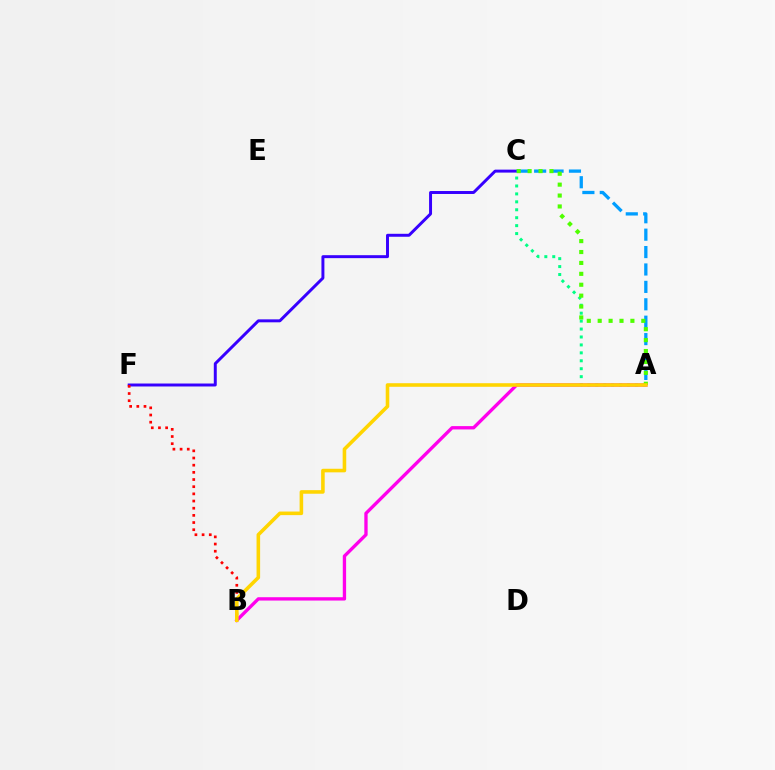{('A', 'C'): [{'color': '#00ff86', 'line_style': 'dotted', 'thickness': 2.16}, {'color': '#009eff', 'line_style': 'dashed', 'thickness': 2.36}, {'color': '#4fff00', 'line_style': 'dotted', 'thickness': 2.96}], ('C', 'F'): [{'color': '#3700ff', 'line_style': 'solid', 'thickness': 2.13}], ('A', 'B'): [{'color': '#ff00ed', 'line_style': 'solid', 'thickness': 2.4}, {'color': '#ffd500', 'line_style': 'solid', 'thickness': 2.57}], ('B', 'F'): [{'color': '#ff0000', 'line_style': 'dotted', 'thickness': 1.95}]}